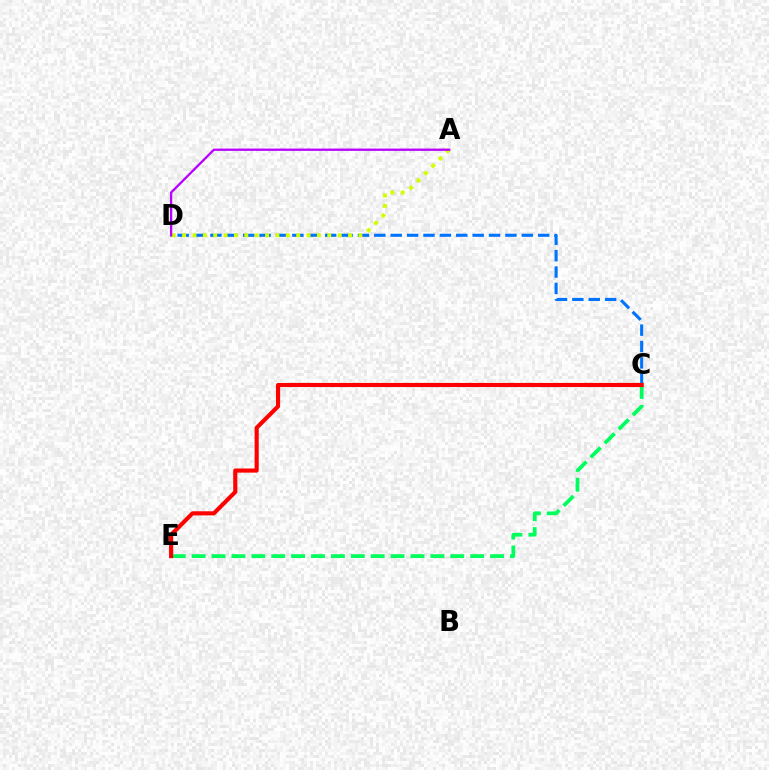{('C', 'D'): [{'color': '#0074ff', 'line_style': 'dashed', 'thickness': 2.23}], ('A', 'D'): [{'color': '#d1ff00', 'line_style': 'dotted', 'thickness': 2.82}, {'color': '#b900ff', 'line_style': 'solid', 'thickness': 1.65}], ('C', 'E'): [{'color': '#00ff5c', 'line_style': 'dashed', 'thickness': 2.7}, {'color': '#ff0000', 'line_style': 'solid', 'thickness': 2.97}]}